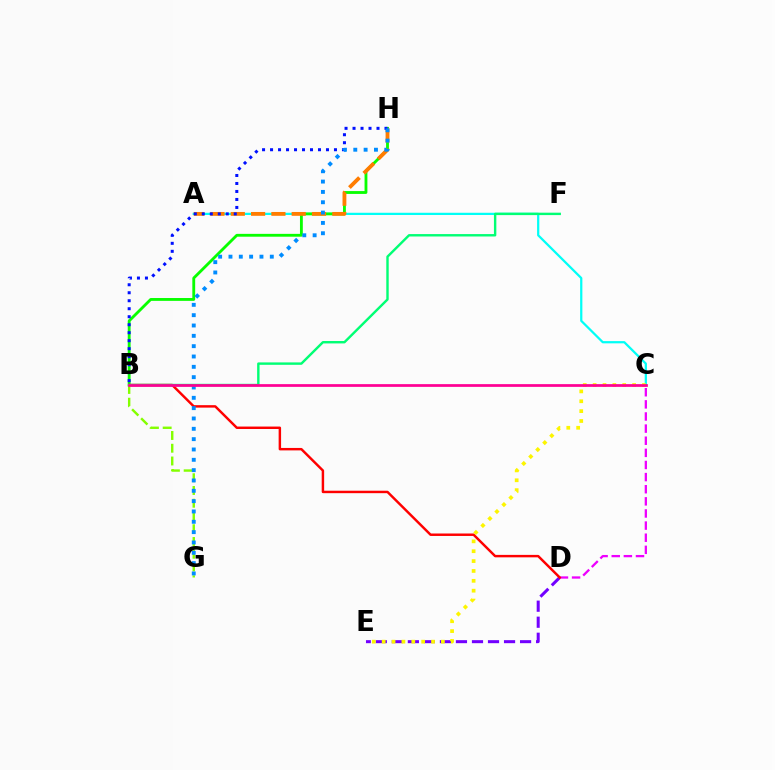{('A', 'C'): [{'color': '#00fff6', 'line_style': 'solid', 'thickness': 1.61}], ('B', 'H'): [{'color': '#08ff00', 'line_style': 'solid', 'thickness': 2.04}, {'color': '#0010ff', 'line_style': 'dotted', 'thickness': 2.17}], ('D', 'E'): [{'color': '#7200ff', 'line_style': 'dashed', 'thickness': 2.18}], ('A', 'H'): [{'color': '#ff7c00', 'line_style': 'dashed', 'thickness': 2.76}], ('C', 'D'): [{'color': '#ee00ff', 'line_style': 'dashed', 'thickness': 1.65}], ('B', 'D'): [{'color': '#ff0000', 'line_style': 'solid', 'thickness': 1.77}], ('B', 'G'): [{'color': '#84ff00', 'line_style': 'dashed', 'thickness': 1.73}], ('G', 'H'): [{'color': '#008cff', 'line_style': 'dotted', 'thickness': 2.81}], ('C', 'E'): [{'color': '#fcf500', 'line_style': 'dotted', 'thickness': 2.68}], ('B', 'F'): [{'color': '#00ff74', 'line_style': 'solid', 'thickness': 1.73}], ('B', 'C'): [{'color': '#ff0094', 'line_style': 'solid', 'thickness': 1.97}]}